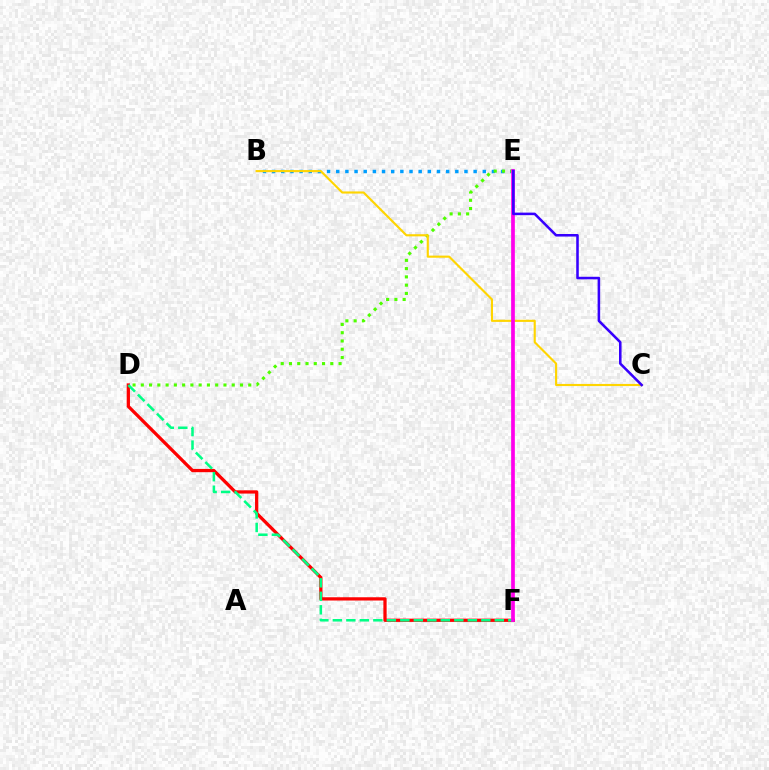{('D', 'F'): [{'color': '#ff0000', 'line_style': 'solid', 'thickness': 2.35}, {'color': '#00ff86', 'line_style': 'dashed', 'thickness': 1.83}], ('B', 'E'): [{'color': '#009eff', 'line_style': 'dotted', 'thickness': 2.49}], ('D', 'E'): [{'color': '#4fff00', 'line_style': 'dotted', 'thickness': 2.25}], ('B', 'C'): [{'color': '#ffd500', 'line_style': 'solid', 'thickness': 1.54}], ('E', 'F'): [{'color': '#ff00ed', 'line_style': 'solid', 'thickness': 2.67}], ('C', 'E'): [{'color': '#3700ff', 'line_style': 'solid', 'thickness': 1.84}]}